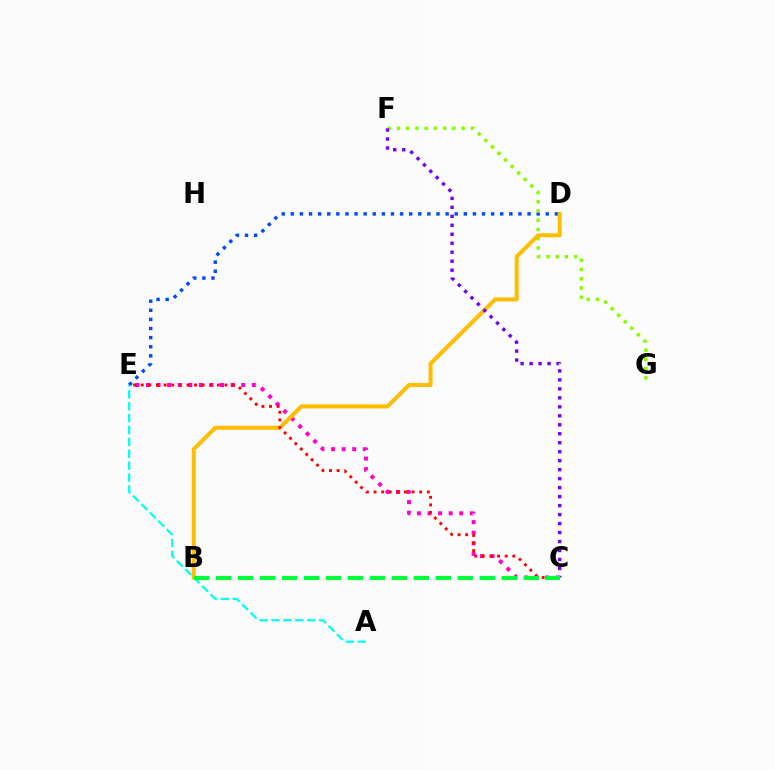{('D', 'E'): [{'color': '#004bff', 'line_style': 'dotted', 'thickness': 2.47}], ('A', 'E'): [{'color': '#00fff6', 'line_style': 'dashed', 'thickness': 1.62}], ('C', 'E'): [{'color': '#ff00cf', 'line_style': 'dotted', 'thickness': 2.87}, {'color': '#ff0000', 'line_style': 'dotted', 'thickness': 2.07}], ('F', 'G'): [{'color': '#84ff00', 'line_style': 'dotted', 'thickness': 2.51}], ('B', 'D'): [{'color': '#ffbd00', 'line_style': 'solid', 'thickness': 2.91}], ('C', 'F'): [{'color': '#7200ff', 'line_style': 'dotted', 'thickness': 2.44}], ('B', 'C'): [{'color': '#00ff39', 'line_style': 'dashed', 'thickness': 2.98}]}